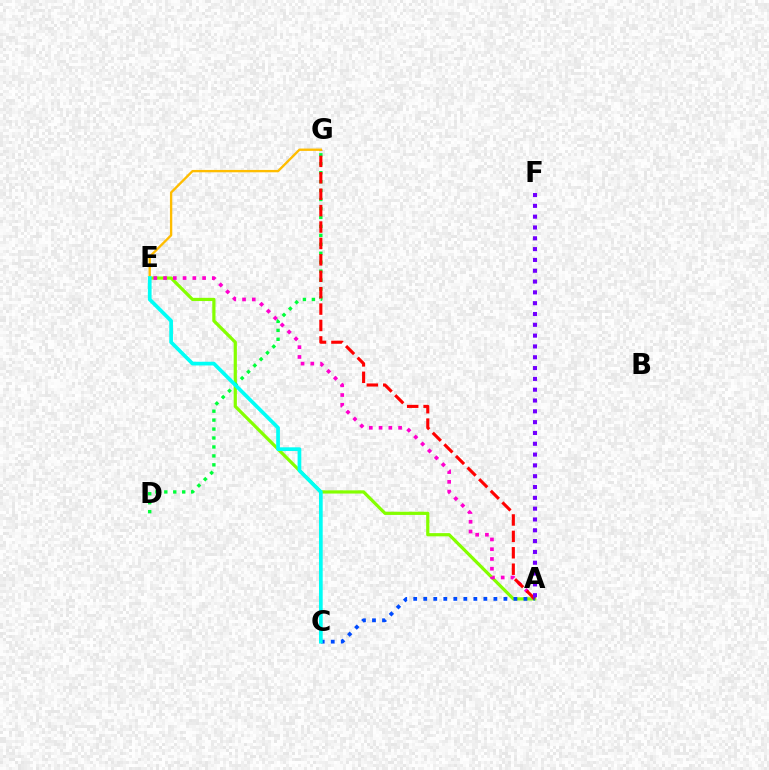{('A', 'E'): [{'color': '#84ff00', 'line_style': 'solid', 'thickness': 2.31}, {'color': '#ff00cf', 'line_style': 'dotted', 'thickness': 2.65}], ('D', 'G'): [{'color': '#00ff39', 'line_style': 'dotted', 'thickness': 2.43}], ('A', 'G'): [{'color': '#ff0000', 'line_style': 'dashed', 'thickness': 2.23}], ('E', 'G'): [{'color': '#ffbd00', 'line_style': 'solid', 'thickness': 1.69}], ('A', 'C'): [{'color': '#004bff', 'line_style': 'dotted', 'thickness': 2.72}], ('C', 'E'): [{'color': '#00fff6', 'line_style': 'solid', 'thickness': 2.67}], ('A', 'F'): [{'color': '#7200ff', 'line_style': 'dotted', 'thickness': 2.94}]}